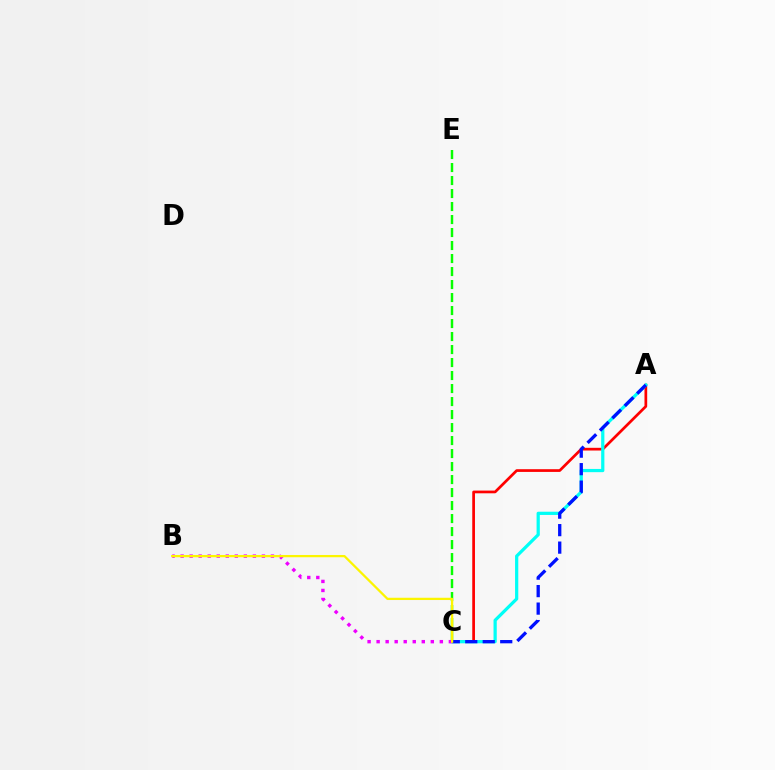{('C', 'E'): [{'color': '#08ff00', 'line_style': 'dashed', 'thickness': 1.77}], ('A', 'C'): [{'color': '#ff0000', 'line_style': 'solid', 'thickness': 1.95}, {'color': '#00fff6', 'line_style': 'solid', 'thickness': 2.32}, {'color': '#0010ff', 'line_style': 'dashed', 'thickness': 2.38}], ('B', 'C'): [{'color': '#ee00ff', 'line_style': 'dotted', 'thickness': 2.45}, {'color': '#fcf500', 'line_style': 'solid', 'thickness': 1.63}]}